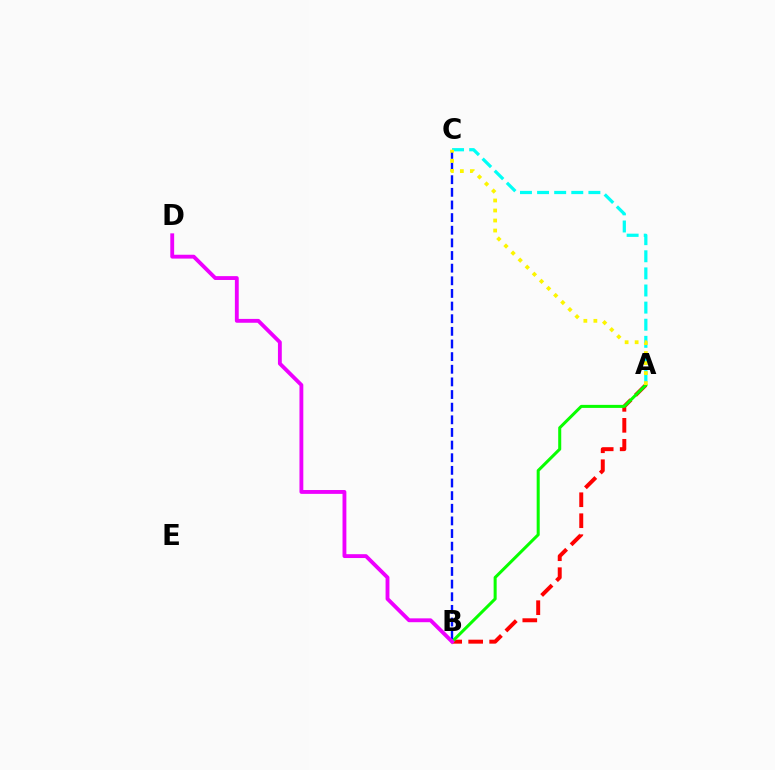{('A', 'C'): [{'color': '#00fff6', 'line_style': 'dashed', 'thickness': 2.32}, {'color': '#fcf500', 'line_style': 'dotted', 'thickness': 2.72}], ('A', 'B'): [{'color': '#ff0000', 'line_style': 'dashed', 'thickness': 2.85}, {'color': '#08ff00', 'line_style': 'solid', 'thickness': 2.18}], ('B', 'C'): [{'color': '#0010ff', 'line_style': 'dashed', 'thickness': 1.72}], ('B', 'D'): [{'color': '#ee00ff', 'line_style': 'solid', 'thickness': 2.77}]}